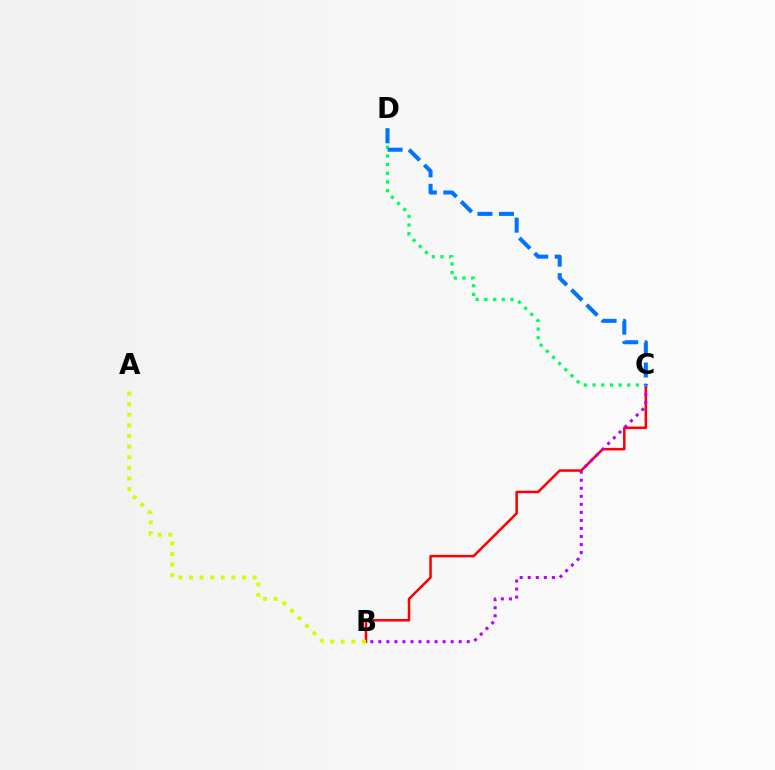{('B', 'C'): [{'color': '#ff0000', 'line_style': 'solid', 'thickness': 1.81}, {'color': '#b900ff', 'line_style': 'dotted', 'thickness': 2.18}], ('A', 'B'): [{'color': '#d1ff00', 'line_style': 'dotted', 'thickness': 2.88}], ('C', 'D'): [{'color': '#00ff5c', 'line_style': 'dotted', 'thickness': 2.36}, {'color': '#0074ff', 'line_style': 'dashed', 'thickness': 2.92}]}